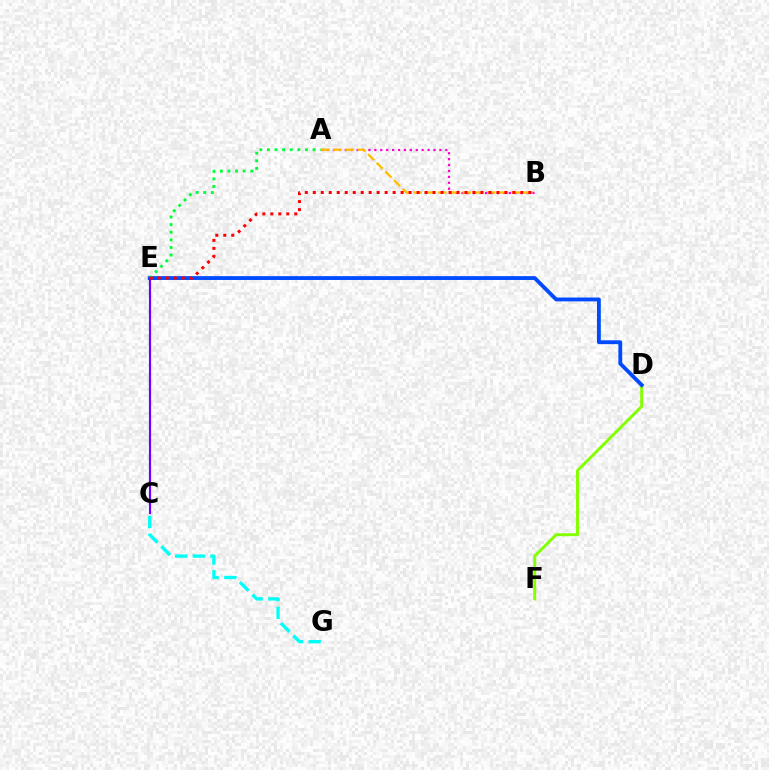{('D', 'F'): [{'color': '#84ff00', 'line_style': 'solid', 'thickness': 2.12}], ('D', 'E'): [{'color': '#004bff', 'line_style': 'solid', 'thickness': 2.76}], ('A', 'E'): [{'color': '#00ff39', 'line_style': 'dotted', 'thickness': 2.07}], ('A', 'B'): [{'color': '#ff00cf', 'line_style': 'dotted', 'thickness': 1.61}, {'color': '#ffbd00', 'line_style': 'dashed', 'thickness': 1.67}], ('C', 'E'): [{'color': '#7200ff', 'line_style': 'solid', 'thickness': 1.56}], ('B', 'E'): [{'color': '#ff0000', 'line_style': 'dotted', 'thickness': 2.17}], ('C', 'G'): [{'color': '#00fff6', 'line_style': 'dashed', 'thickness': 2.4}]}